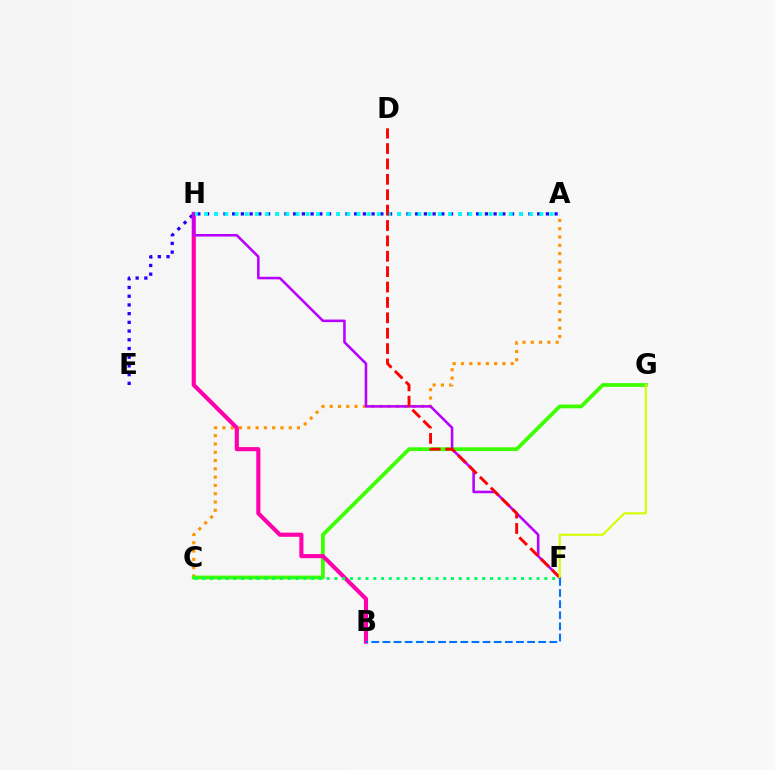{('A', 'C'): [{'color': '#ff9400', 'line_style': 'dotted', 'thickness': 2.25}], ('C', 'G'): [{'color': '#3dff00', 'line_style': 'solid', 'thickness': 2.72}], ('A', 'E'): [{'color': '#2500ff', 'line_style': 'dotted', 'thickness': 2.37}], ('B', 'H'): [{'color': '#ff00ac', 'line_style': 'solid', 'thickness': 2.97}], ('A', 'H'): [{'color': '#00fff6', 'line_style': 'dotted', 'thickness': 2.76}], ('F', 'H'): [{'color': '#b900ff', 'line_style': 'solid', 'thickness': 1.84}], ('D', 'F'): [{'color': '#ff0000', 'line_style': 'dashed', 'thickness': 2.09}], ('F', 'G'): [{'color': '#d1ff00', 'line_style': 'solid', 'thickness': 1.51}], ('C', 'F'): [{'color': '#00ff5c', 'line_style': 'dotted', 'thickness': 2.11}], ('B', 'F'): [{'color': '#0074ff', 'line_style': 'dashed', 'thickness': 1.51}]}